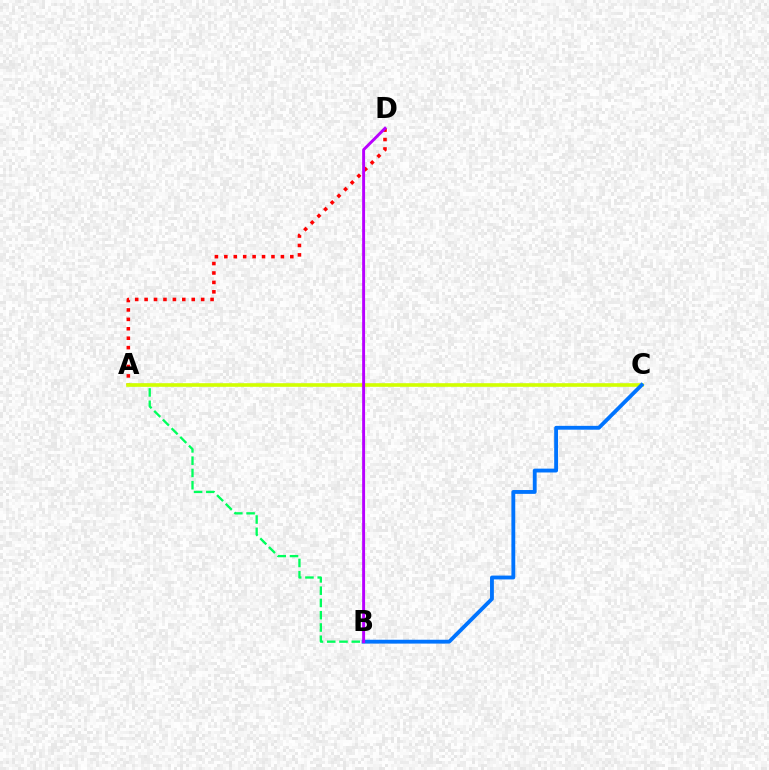{('A', 'D'): [{'color': '#ff0000', 'line_style': 'dotted', 'thickness': 2.56}], ('A', 'B'): [{'color': '#00ff5c', 'line_style': 'dashed', 'thickness': 1.67}], ('A', 'C'): [{'color': '#d1ff00', 'line_style': 'solid', 'thickness': 2.61}], ('B', 'C'): [{'color': '#0074ff', 'line_style': 'solid', 'thickness': 2.77}], ('B', 'D'): [{'color': '#b900ff', 'line_style': 'solid', 'thickness': 2.11}]}